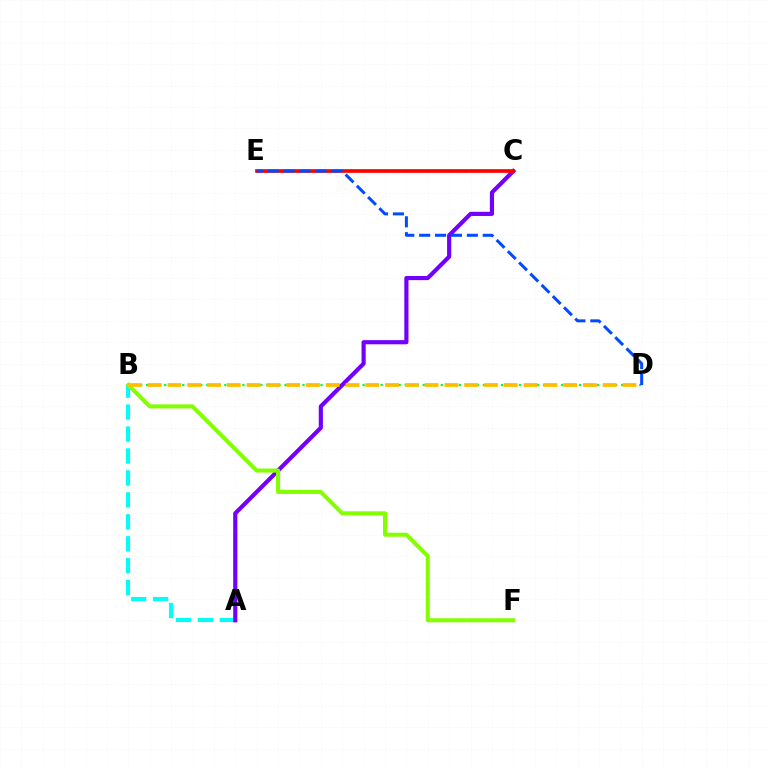{('B', 'D'): [{'color': '#00ff39', 'line_style': 'dotted', 'thickness': 1.63}, {'color': '#ffbd00', 'line_style': 'dashed', 'thickness': 2.69}], ('A', 'B'): [{'color': '#00fff6', 'line_style': 'dashed', 'thickness': 2.98}], ('A', 'C'): [{'color': '#7200ff', 'line_style': 'solid', 'thickness': 3.0}], ('C', 'E'): [{'color': '#ff00cf', 'line_style': 'solid', 'thickness': 1.59}, {'color': '#ff0000', 'line_style': 'solid', 'thickness': 2.62}], ('B', 'F'): [{'color': '#84ff00', 'line_style': 'solid', 'thickness': 2.92}], ('D', 'E'): [{'color': '#004bff', 'line_style': 'dashed', 'thickness': 2.16}]}